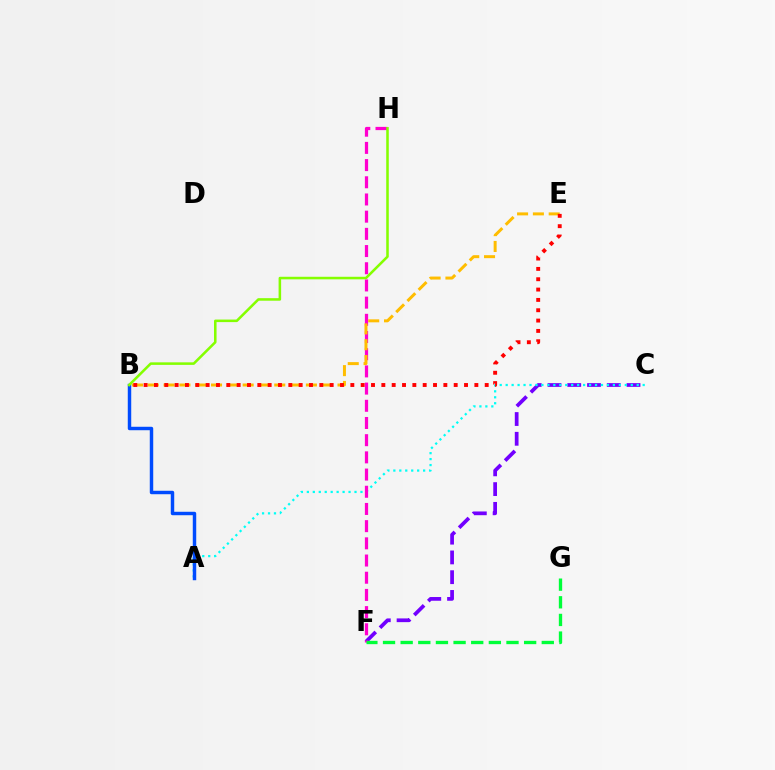{('C', 'F'): [{'color': '#7200ff', 'line_style': 'dashed', 'thickness': 2.68}], ('A', 'C'): [{'color': '#00fff6', 'line_style': 'dotted', 'thickness': 1.62}], ('A', 'B'): [{'color': '#004bff', 'line_style': 'solid', 'thickness': 2.48}], ('F', 'H'): [{'color': '#ff00cf', 'line_style': 'dashed', 'thickness': 2.34}], ('B', 'H'): [{'color': '#84ff00', 'line_style': 'solid', 'thickness': 1.83}], ('F', 'G'): [{'color': '#00ff39', 'line_style': 'dashed', 'thickness': 2.4}], ('B', 'E'): [{'color': '#ffbd00', 'line_style': 'dashed', 'thickness': 2.15}, {'color': '#ff0000', 'line_style': 'dotted', 'thickness': 2.81}]}